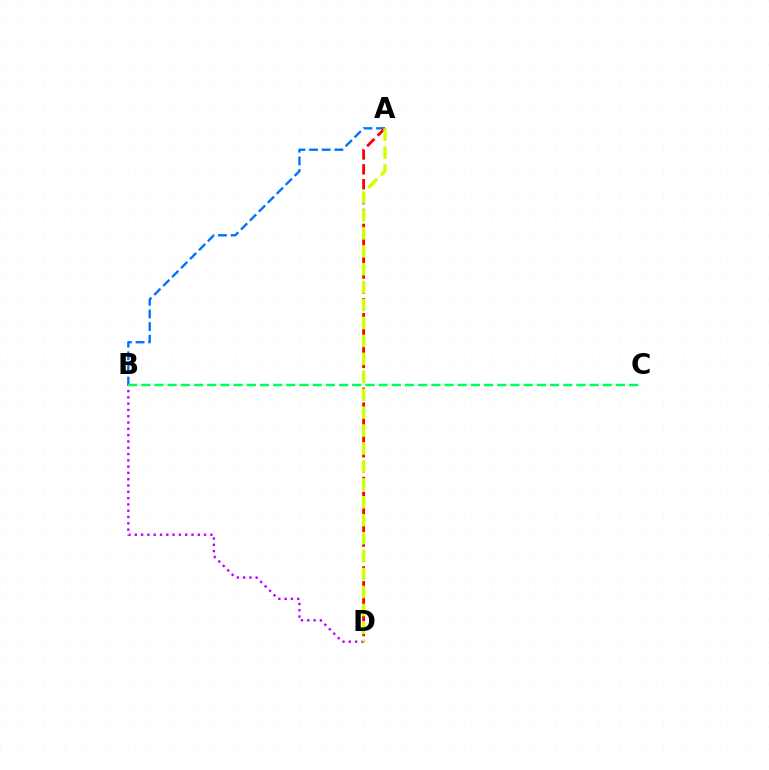{('A', 'B'): [{'color': '#0074ff', 'line_style': 'dashed', 'thickness': 1.72}], ('A', 'D'): [{'color': '#ff0000', 'line_style': 'dashed', 'thickness': 2.02}, {'color': '#d1ff00', 'line_style': 'dashed', 'thickness': 2.44}], ('B', 'D'): [{'color': '#b900ff', 'line_style': 'dotted', 'thickness': 1.71}], ('B', 'C'): [{'color': '#00ff5c', 'line_style': 'dashed', 'thickness': 1.79}]}